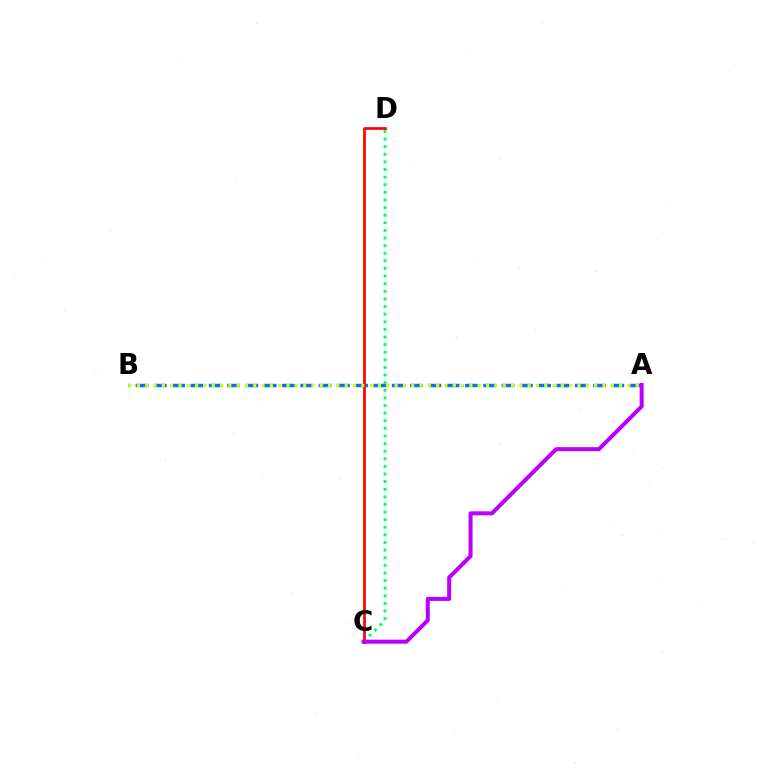{('A', 'B'): [{'color': '#0074ff', 'line_style': 'dashed', 'thickness': 2.49}, {'color': '#d1ff00', 'line_style': 'dotted', 'thickness': 2.26}], ('C', 'D'): [{'color': '#00ff5c', 'line_style': 'dotted', 'thickness': 2.07}, {'color': '#ff0000', 'line_style': 'solid', 'thickness': 1.95}], ('A', 'C'): [{'color': '#b900ff', 'line_style': 'solid', 'thickness': 2.89}]}